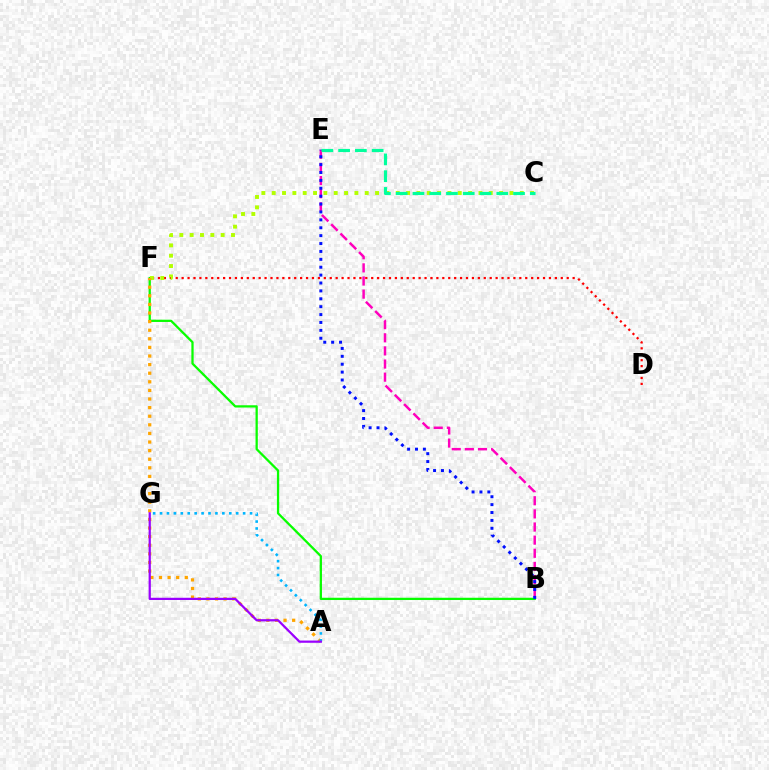{('B', 'F'): [{'color': '#08ff00', 'line_style': 'solid', 'thickness': 1.64}], ('B', 'E'): [{'color': '#ff00bd', 'line_style': 'dashed', 'thickness': 1.78}, {'color': '#0010ff', 'line_style': 'dotted', 'thickness': 2.14}], ('D', 'F'): [{'color': '#ff0000', 'line_style': 'dotted', 'thickness': 1.61}], ('C', 'F'): [{'color': '#b3ff00', 'line_style': 'dotted', 'thickness': 2.81}], ('A', 'F'): [{'color': '#ffa500', 'line_style': 'dotted', 'thickness': 2.34}], ('A', 'G'): [{'color': '#00b5ff', 'line_style': 'dotted', 'thickness': 1.88}, {'color': '#9b00ff', 'line_style': 'solid', 'thickness': 1.61}], ('C', 'E'): [{'color': '#00ff9d', 'line_style': 'dashed', 'thickness': 2.28}]}